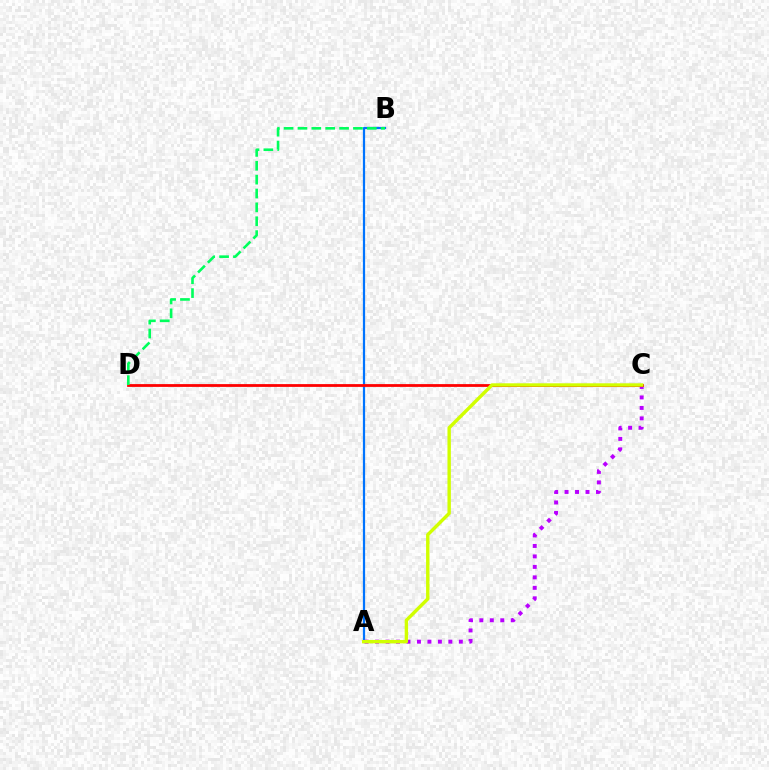{('A', 'B'): [{'color': '#0074ff', 'line_style': 'solid', 'thickness': 1.6}], ('A', 'C'): [{'color': '#b900ff', 'line_style': 'dotted', 'thickness': 2.85}, {'color': '#d1ff00', 'line_style': 'solid', 'thickness': 2.45}], ('C', 'D'): [{'color': '#ff0000', 'line_style': 'solid', 'thickness': 2.01}], ('B', 'D'): [{'color': '#00ff5c', 'line_style': 'dashed', 'thickness': 1.88}]}